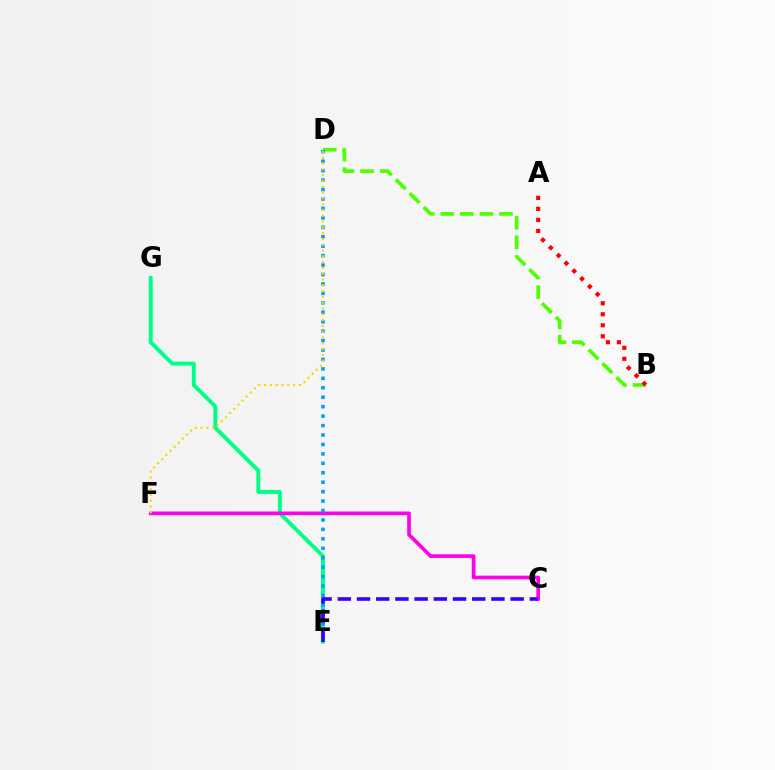{('E', 'G'): [{'color': '#00ff86', 'line_style': 'solid', 'thickness': 2.83}], ('C', 'F'): [{'color': '#ff00ed', 'line_style': 'solid', 'thickness': 2.64}], ('B', 'D'): [{'color': '#4fff00', 'line_style': 'dashed', 'thickness': 2.66}], ('D', 'E'): [{'color': '#009eff', 'line_style': 'dotted', 'thickness': 2.56}], ('A', 'B'): [{'color': '#ff0000', 'line_style': 'dotted', 'thickness': 2.99}], ('C', 'E'): [{'color': '#3700ff', 'line_style': 'dashed', 'thickness': 2.61}], ('D', 'F'): [{'color': '#ffd500', 'line_style': 'dotted', 'thickness': 1.58}]}